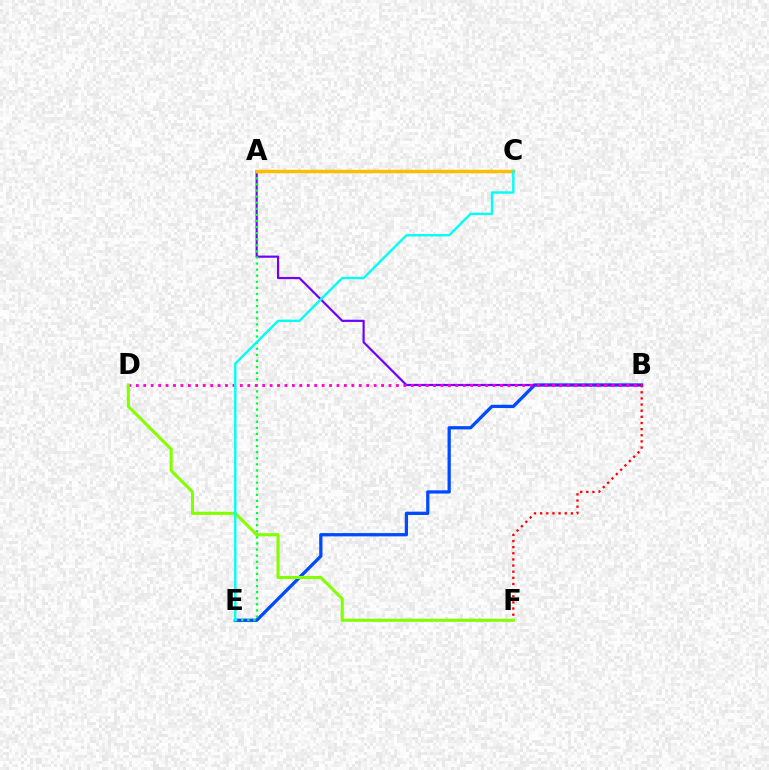{('B', 'E'): [{'color': '#004bff', 'line_style': 'solid', 'thickness': 2.36}], ('A', 'B'): [{'color': '#7200ff', 'line_style': 'solid', 'thickness': 1.58}], ('A', 'E'): [{'color': '#00ff39', 'line_style': 'dotted', 'thickness': 1.65}], ('B', 'F'): [{'color': '#ff0000', 'line_style': 'dotted', 'thickness': 1.67}], ('B', 'D'): [{'color': '#ff00cf', 'line_style': 'dotted', 'thickness': 2.02}], ('A', 'C'): [{'color': '#ffbd00', 'line_style': 'solid', 'thickness': 2.51}], ('D', 'F'): [{'color': '#84ff00', 'line_style': 'solid', 'thickness': 2.23}], ('C', 'E'): [{'color': '#00fff6', 'line_style': 'solid', 'thickness': 1.72}]}